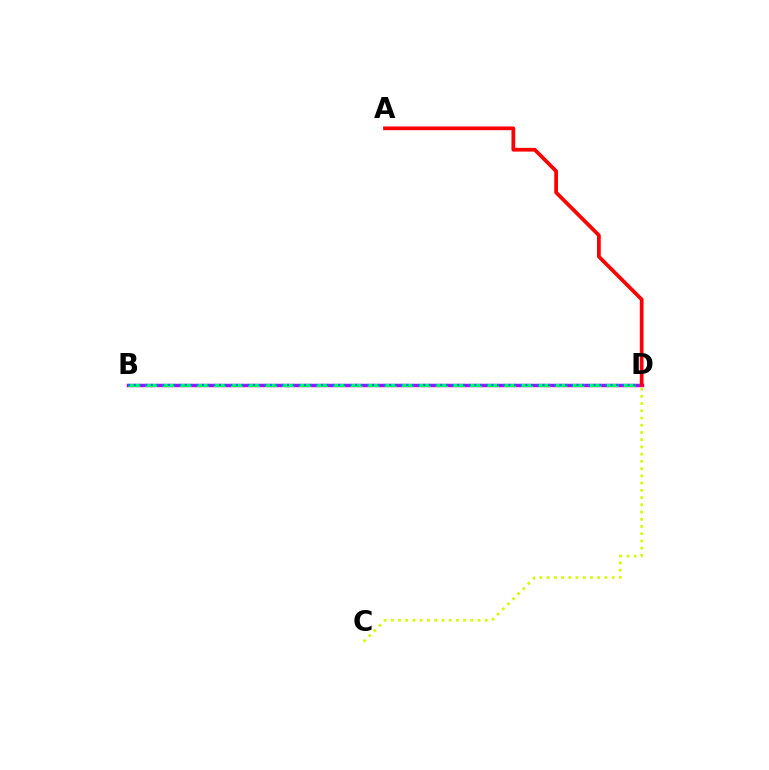{('B', 'D'): [{'color': '#b900ff', 'line_style': 'solid', 'thickness': 2.47}, {'color': '#00ff5c', 'line_style': 'dashed', 'thickness': 2.32}, {'color': '#0074ff', 'line_style': 'dotted', 'thickness': 1.54}], ('A', 'D'): [{'color': '#ff0000', 'line_style': 'solid', 'thickness': 2.68}], ('C', 'D'): [{'color': '#d1ff00', 'line_style': 'dotted', 'thickness': 1.96}]}